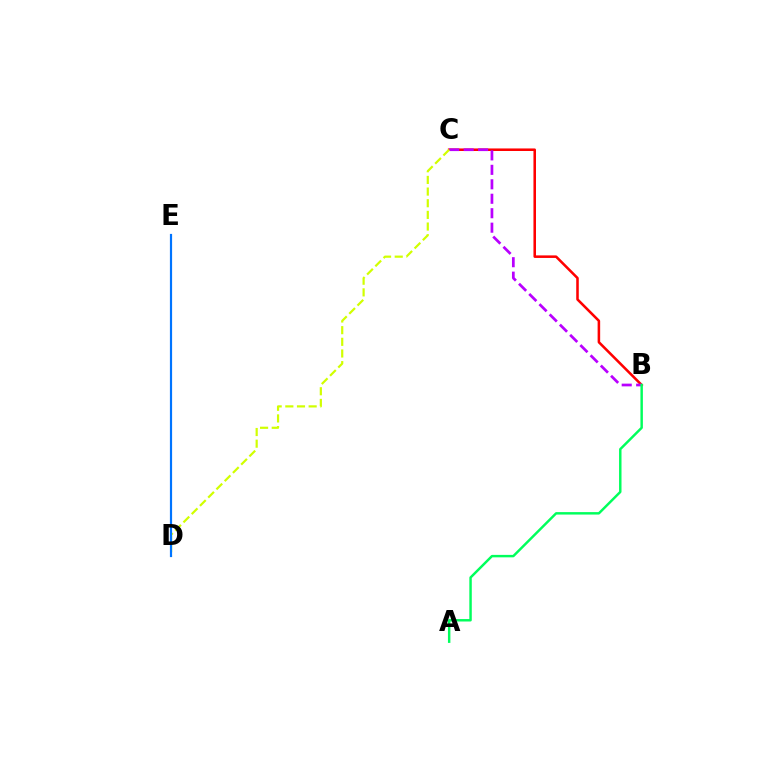{('B', 'C'): [{'color': '#ff0000', 'line_style': 'solid', 'thickness': 1.84}, {'color': '#b900ff', 'line_style': 'dashed', 'thickness': 1.96}], ('A', 'B'): [{'color': '#00ff5c', 'line_style': 'solid', 'thickness': 1.76}], ('C', 'D'): [{'color': '#d1ff00', 'line_style': 'dashed', 'thickness': 1.58}], ('D', 'E'): [{'color': '#0074ff', 'line_style': 'solid', 'thickness': 1.58}]}